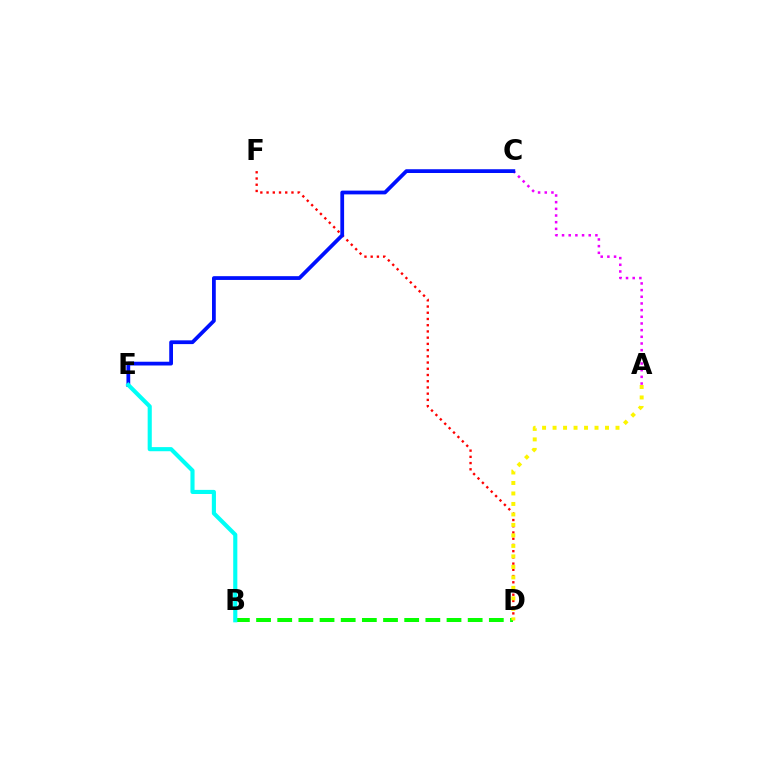{('A', 'C'): [{'color': '#ee00ff', 'line_style': 'dotted', 'thickness': 1.81}], ('D', 'F'): [{'color': '#ff0000', 'line_style': 'dotted', 'thickness': 1.69}], ('B', 'D'): [{'color': '#08ff00', 'line_style': 'dashed', 'thickness': 2.87}], ('C', 'E'): [{'color': '#0010ff', 'line_style': 'solid', 'thickness': 2.71}], ('A', 'D'): [{'color': '#fcf500', 'line_style': 'dotted', 'thickness': 2.85}], ('B', 'E'): [{'color': '#00fff6', 'line_style': 'solid', 'thickness': 2.97}]}